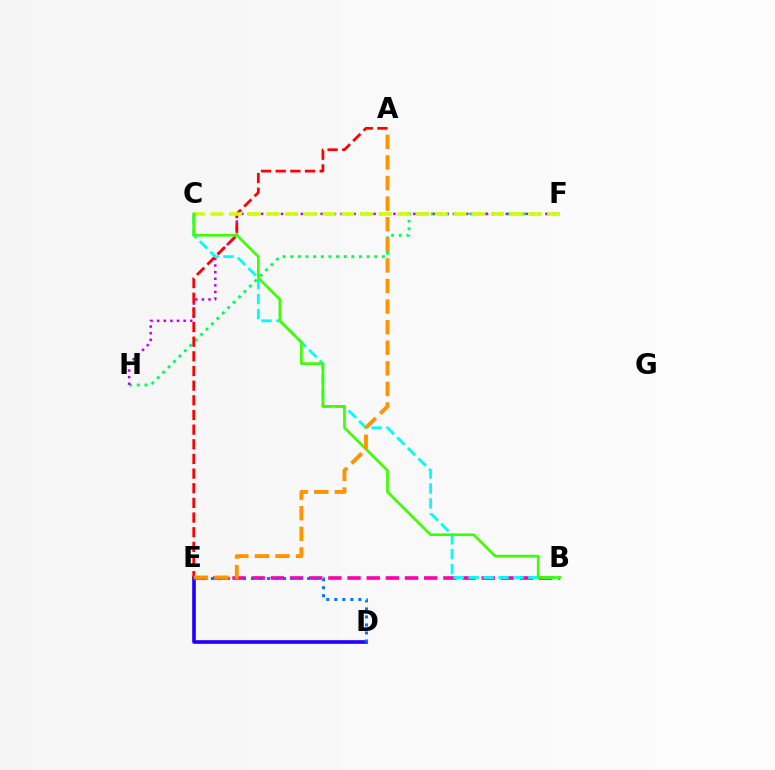{('B', 'E'): [{'color': '#ff00ac', 'line_style': 'dashed', 'thickness': 2.6}], ('F', 'H'): [{'color': '#00ff5c', 'line_style': 'dotted', 'thickness': 2.08}, {'color': '#b900ff', 'line_style': 'dotted', 'thickness': 1.8}], ('D', 'E'): [{'color': '#2500ff', 'line_style': 'solid', 'thickness': 2.63}, {'color': '#0074ff', 'line_style': 'dotted', 'thickness': 2.18}], ('A', 'E'): [{'color': '#ff0000', 'line_style': 'dashed', 'thickness': 1.99}, {'color': '#ff9400', 'line_style': 'dashed', 'thickness': 2.8}], ('B', 'C'): [{'color': '#00fff6', 'line_style': 'dashed', 'thickness': 2.03}, {'color': '#3dff00', 'line_style': 'solid', 'thickness': 1.92}], ('C', 'F'): [{'color': '#d1ff00', 'line_style': 'dashed', 'thickness': 2.54}]}